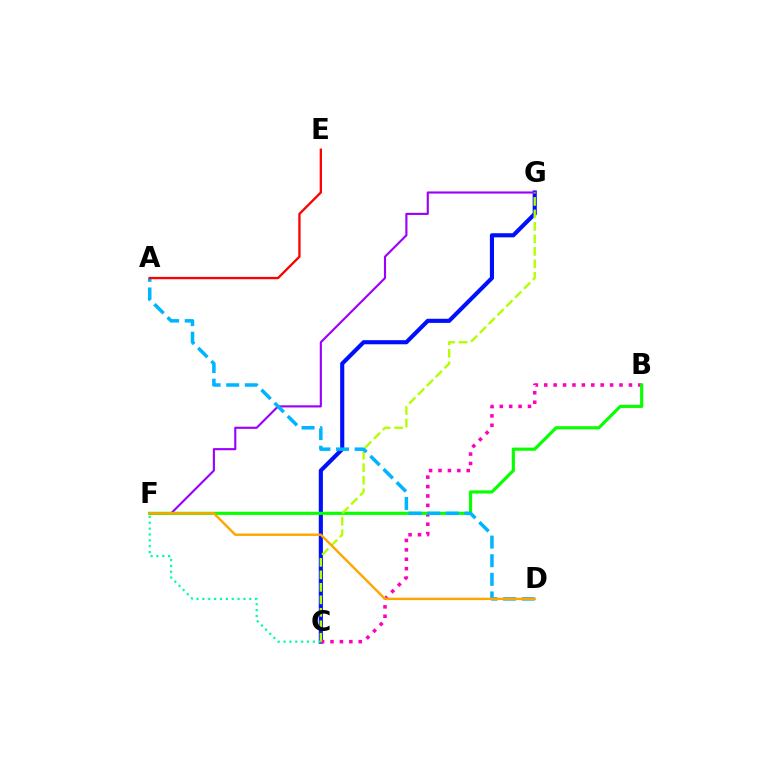{('C', 'G'): [{'color': '#0010ff', 'line_style': 'solid', 'thickness': 2.97}, {'color': '#b3ff00', 'line_style': 'dashed', 'thickness': 1.7}], ('B', 'C'): [{'color': '#ff00bd', 'line_style': 'dotted', 'thickness': 2.56}], ('F', 'G'): [{'color': '#9b00ff', 'line_style': 'solid', 'thickness': 1.53}], ('B', 'F'): [{'color': '#08ff00', 'line_style': 'solid', 'thickness': 2.28}], ('A', 'D'): [{'color': '#00b5ff', 'line_style': 'dashed', 'thickness': 2.53}], ('D', 'F'): [{'color': '#ffa500', 'line_style': 'solid', 'thickness': 1.73}], ('A', 'E'): [{'color': '#ff0000', 'line_style': 'solid', 'thickness': 1.67}], ('C', 'F'): [{'color': '#00ff9d', 'line_style': 'dotted', 'thickness': 1.59}]}